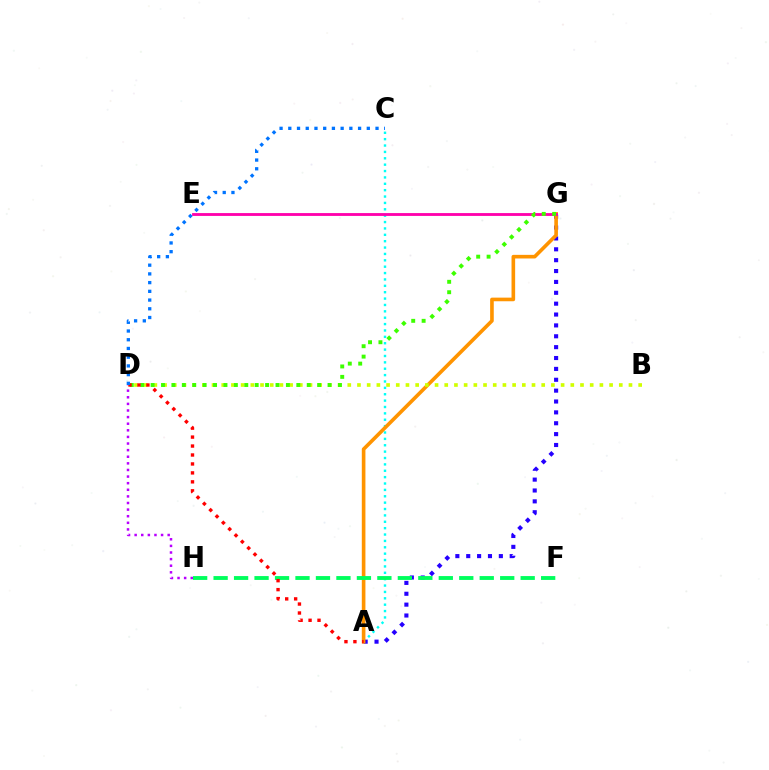{('D', 'H'): [{'color': '#b900ff', 'line_style': 'dotted', 'thickness': 1.8}], ('A', 'C'): [{'color': '#00fff6', 'line_style': 'dotted', 'thickness': 1.73}], ('A', 'G'): [{'color': '#2500ff', 'line_style': 'dotted', 'thickness': 2.95}, {'color': '#ff9400', 'line_style': 'solid', 'thickness': 2.61}], ('B', 'D'): [{'color': '#d1ff00', 'line_style': 'dotted', 'thickness': 2.63}], ('E', 'G'): [{'color': '#ff00ac', 'line_style': 'solid', 'thickness': 2.04}], ('D', 'G'): [{'color': '#3dff00', 'line_style': 'dotted', 'thickness': 2.83}], ('F', 'H'): [{'color': '#00ff5c', 'line_style': 'dashed', 'thickness': 2.78}], ('A', 'D'): [{'color': '#ff0000', 'line_style': 'dotted', 'thickness': 2.43}], ('C', 'D'): [{'color': '#0074ff', 'line_style': 'dotted', 'thickness': 2.37}]}